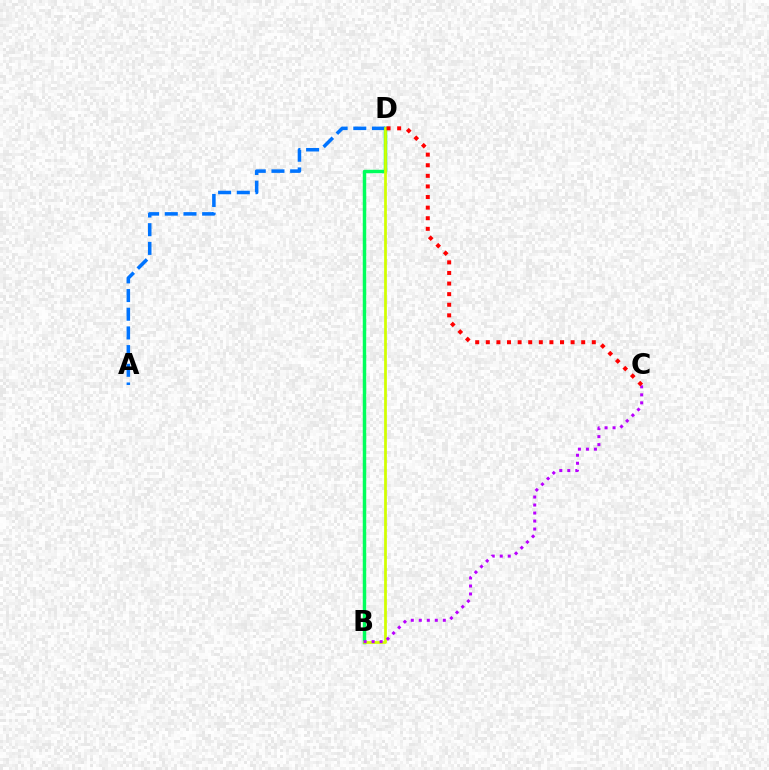{('B', 'D'): [{'color': '#00ff5c', 'line_style': 'solid', 'thickness': 2.49}, {'color': '#d1ff00', 'line_style': 'solid', 'thickness': 1.97}], ('A', 'D'): [{'color': '#0074ff', 'line_style': 'dashed', 'thickness': 2.54}], ('B', 'C'): [{'color': '#b900ff', 'line_style': 'dotted', 'thickness': 2.17}], ('C', 'D'): [{'color': '#ff0000', 'line_style': 'dotted', 'thickness': 2.88}]}